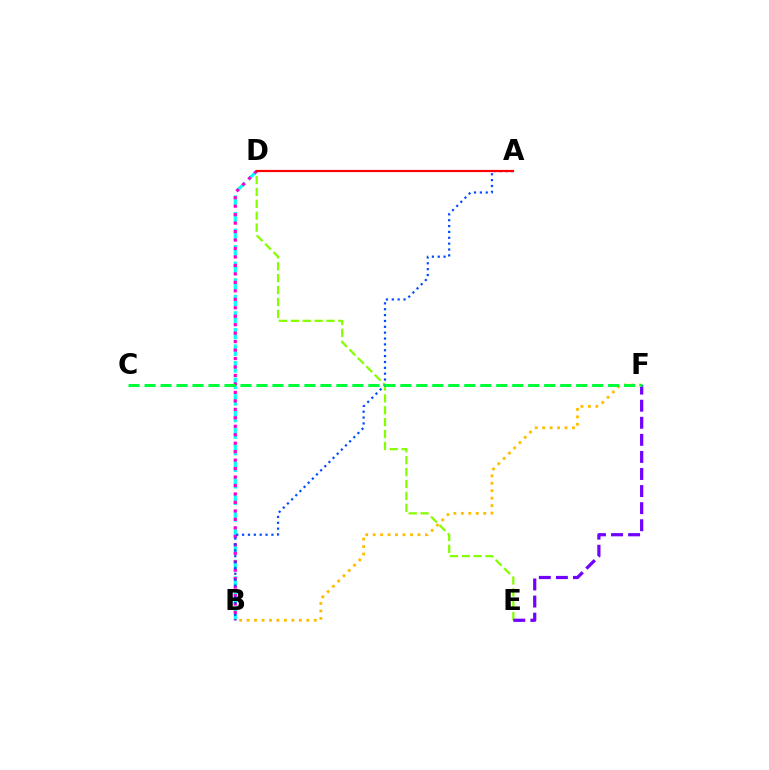{('D', 'E'): [{'color': '#84ff00', 'line_style': 'dashed', 'thickness': 1.62}], ('B', 'D'): [{'color': '#00fff6', 'line_style': 'dashed', 'thickness': 2.25}, {'color': '#ff00cf', 'line_style': 'dotted', 'thickness': 2.3}], ('E', 'F'): [{'color': '#7200ff', 'line_style': 'dashed', 'thickness': 2.32}], ('B', 'F'): [{'color': '#ffbd00', 'line_style': 'dotted', 'thickness': 2.03}], ('A', 'B'): [{'color': '#004bff', 'line_style': 'dotted', 'thickness': 1.59}], ('A', 'D'): [{'color': '#ff0000', 'line_style': 'solid', 'thickness': 1.58}], ('C', 'F'): [{'color': '#00ff39', 'line_style': 'dashed', 'thickness': 2.17}]}